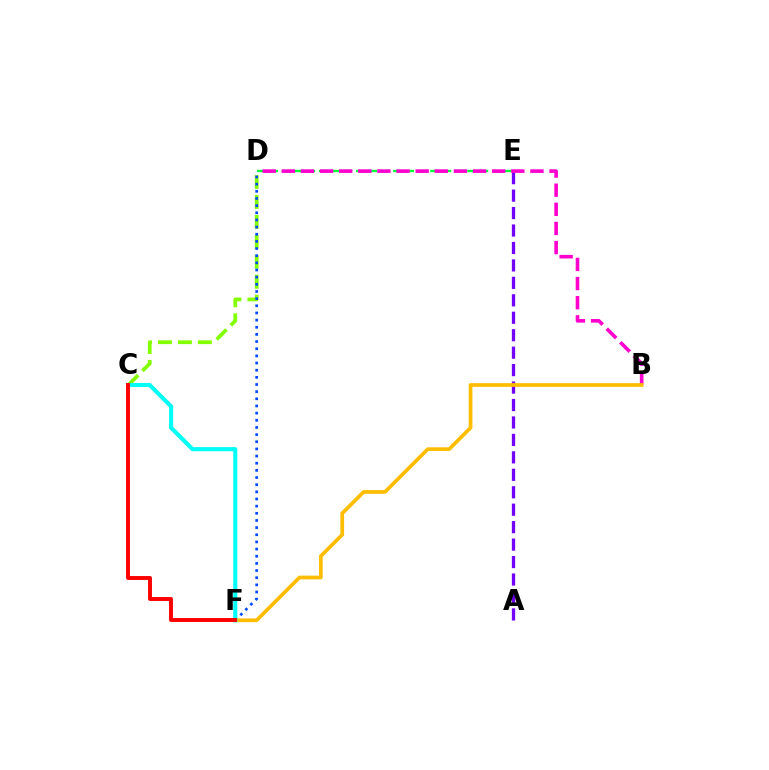{('A', 'E'): [{'color': '#7200ff', 'line_style': 'dashed', 'thickness': 2.37}], ('C', 'D'): [{'color': '#84ff00', 'line_style': 'dashed', 'thickness': 2.71}], ('D', 'E'): [{'color': '#00ff39', 'line_style': 'dashed', 'thickness': 1.68}], ('D', 'F'): [{'color': '#004bff', 'line_style': 'dotted', 'thickness': 1.94}], ('B', 'D'): [{'color': '#ff00cf', 'line_style': 'dashed', 'thickness': 2.6}], ('B', 'F'): [{'color': '#ffbd00', 'line_style': 'solid', 'thickness': 2.68}], ('C', 'F'): [{'color': '#00fff6', 'line_style': 'solid', 'thickness': 2.96}, {'color': '#ff0000', 'line_style': 'solid', 'thickness': 2.82}]}